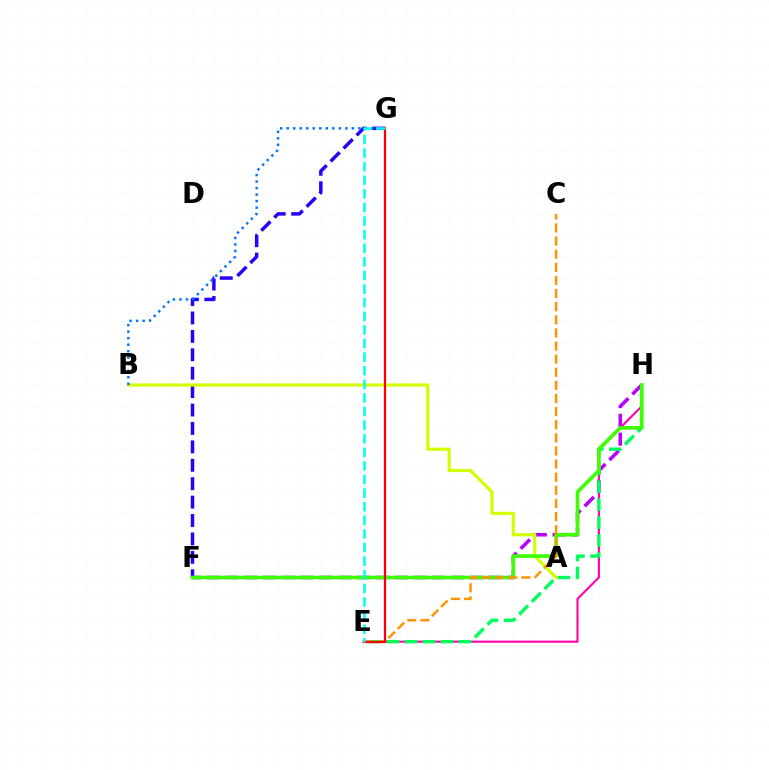{('F', 'H'): [{'color': '#b900ff', 'line_style': 'dashed', 'thickness': 2.56}, {'color': '#3dff00', 'line_style': 'solid', 'thickness': 2.6}], ('F', 'G'): [{'color': '#2500ff', 'line_style': 'dashed', 'thickness': 2.5}], ('E', 'H'): [{'color': '#ff00ac', 'line_style': 'solid', 'thickness': 1.53}, {'color': '#00ff5c', 'line_style': 'dashed', 'thickness': 2.44}], ('A', 'B'): [{'color': '#d1ff00', 'line_style': 'solid', 'thickness': 2.28}], ('B', 'G'): [{'color': '#0074ff', 'line_style': 'dotted', 'thickness': 1.77}], ('C', 'E'): [{'color': '#ff9400', 'line_style': 'dashed', 'thickness': 1.78}], ('E', 'G'): [{'color': '#ff0000', 'line_style': 'solid', 'thickness': 1.6}, {'color': '#00fff6', 'line_style': 'dashed', 'thickness': 1.85}]}